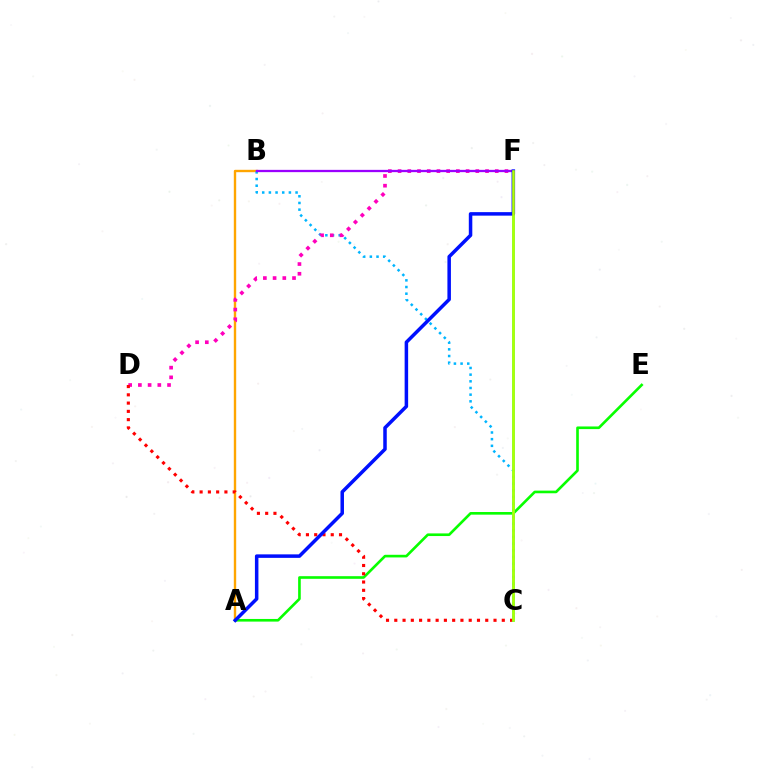{('A', 'B'): [{'color': '#ffa500', 'line_style': 'solid', 'thickness': 1.71}], ('B', 'C'): [{'color': '#00b5ff', 'line_style': 'dotted', 'thickness': 1.81}], ('D', 'F'): [{'color': '#ff00bd', 'line_style': 'dotted', 'thickness': 2.64}], ('A', 'E'): [{'color': '#08ff00', 'line_style': 'solid', 'thickness': 1.9}], ('B', 'F'): [{'color': '#9b00ff', 'line_style': 'solid', 'thickness': 1.65}], ('C', 'D'): [{'color': '#ff0000', 'line_style': 'dotted', 'thickness': 2.25}], ('C', 'F'): [{'color': '#00ff9d', 'line_style': 'solid', 'thickness': 1.87}, {'color': '#b3ff00', 'line_style': 'solid', 'thickness': 1.86}], ('A', 'F'): [{'color': '#0010ff', 'line_style': 'solid', 'thickness': 2.53}]}